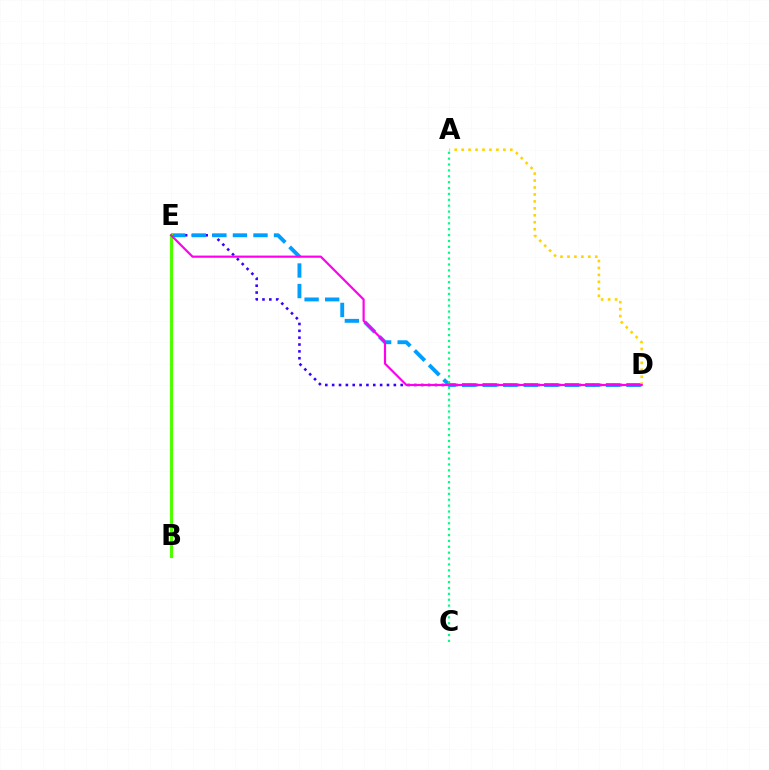{('B', 'E'): [{'color': '#ff0000', 'line_style': 'dotted', 'thickness': 1.89}, {'color': '#4fff00', 'line_style': 'solid', 'thickness': 2.26}], ('D', 'E'): [{'color': '#3700ff', 'line_style': 'dotted', 'thickness': 1.86}, {'color': '#009eff', 'line_style': 'dashed', 'thickness': 2.79}, {'color': '#ff00ed', 'line_style': 'solid', 'thickness': 1.57}], ('A', 'D'): [{'color': '#ffd500', 'line_style': 'dotted', 'thickness': 1.89}], ('A', 'C'): [{'color': '#00ff86', 'line_style': 'dotted', 'thickness': 1.6}]}